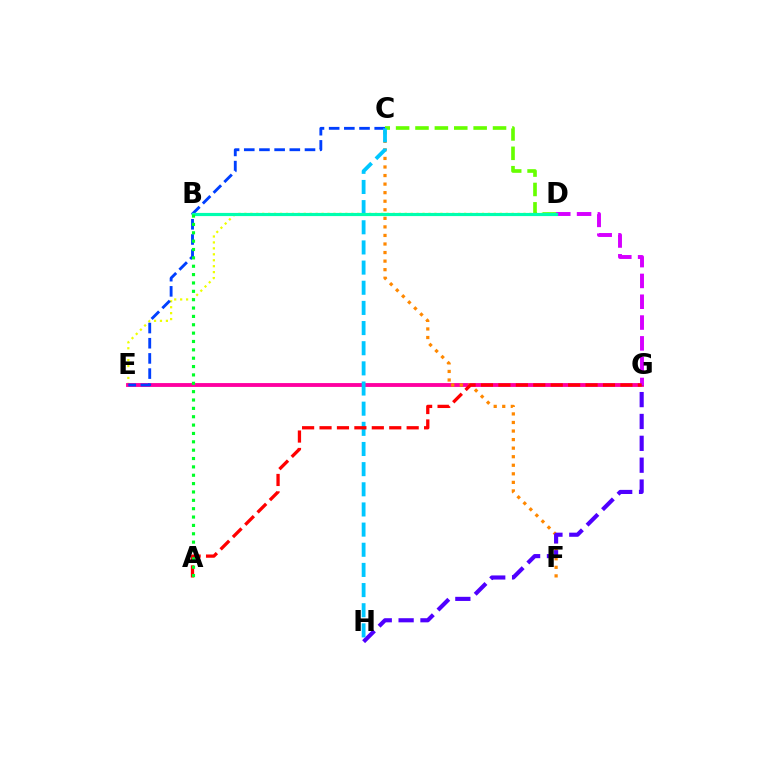{('D', 'E'): [{'color': '#eeff00', 'line_style': 'dotted', 'thickness': 1.61}], ('E', 'G'): [{'color': '#ff00a0', 'line_style': 'solid', 'thickness': 2.77}], ('C', 'F'): [{'color': '#ff8800', 'line_style': 'dotted', 'thickness': 2.32}], ('C', 'E'): [{'color': '#003fff', 'line_style': 'dashed', 'thickness': 2.06}], ('G', 'H'): [{'color': '#4f00ff', 'line_style': 'dashed', 'thickness': 2.97}], ('C', 'D'): [{'color': '#66ff00', 'line_style': 'dashed', 'thickness': 2.63}], ('D', 'G'): [{'color': '#d600ff', 'line_style': 'dashed', 'thickness': 2.83}], ('C', 'H'): [{'color': '#00c7ff', 'line_style': 'dashed', 'thickness': 2.74}], ('B', 'D'): [{'color': '#00ffaf', 'line_style': 'solid', 'thickness': 2.28}], ('A', 'G'): [{'color': '#ff0000', 'line_style': 'dashed', 'thickness': 2.37}], ('A', 'B'): [{'color': '#00ff27', 'line_style': 'dotted', 'thickness': 2.27}]}